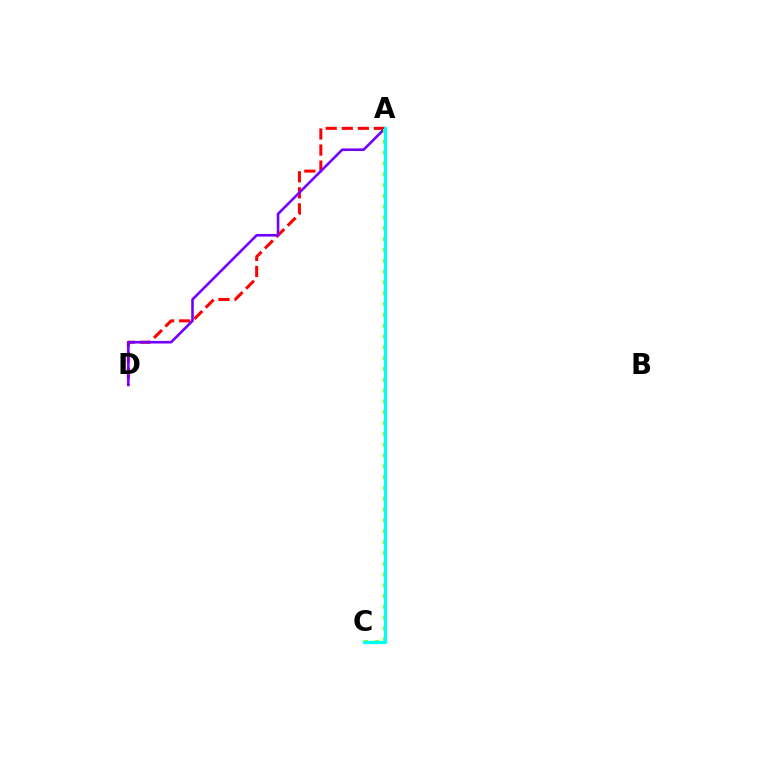{('A', 'D'): [{'color': '#ff0000', 'line_style': 'dashed', 'thickness': 2.18}, {'color': '#7200ff', 'line_style': 'solid', 'thickness': 1.87}], ('A', 'C'): [{'color': '#84ff00', 'line_style': 'dotted', 'thickness': 2.94}, {'color': '#00fff6', 'line_style': 'solid', 'thickness': 2.3}]}